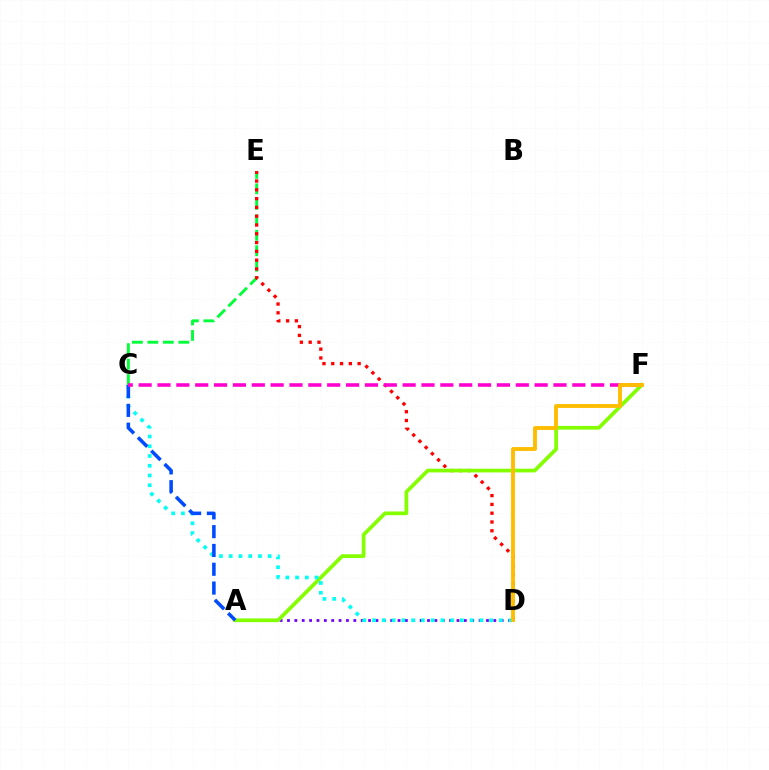{('A', 'D'): [{'color': '#7200ff', 'line_style': 'dotted', 'thickness': 2.0}], ('C', 'E'): [{'color': '#00ff39', 'line_style': 'dashed', 'thickness': 2.1}], ('D', 'E'): [{'color': '#ff0000', 'line_style': 'dotted', 'thickness': 2.39}], ('A', 'F'): [{'color': '#84ff00', 'line_style': 'solid', 'thickness': 2.68}], ('C', 'D'): [{'color': '#00fff6', 'line_style': 'dotted', 'thickness': 2.65}], ('A', 'C'): [{'color': '#004bff', 'line_style': 'dashed', 'thickness': 2.55}], ('C', 'F'): [{'color': '#ff00cf', 'line_style': 'dashed', 'thickness': 2.56}], ('D', 'F'): [{'color': '#ffbd00', 'line_style': 'solid', 'thickness': 2.78}]}